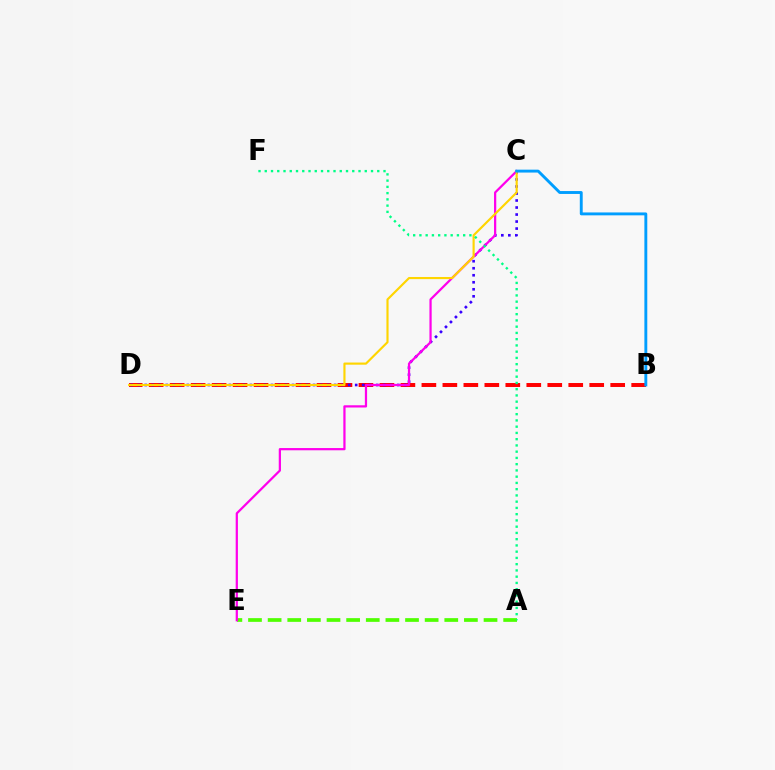{('B', 'D'): [{'color': '#ff0000', 'line_style': 'dashed', 'thickness': 2.85}], ('A', 'E'): [{'color': '#4fff00', 'line_style': 'dashed', 'thickness': 2.67}], ('C', 'D'): [{'color': '#3700ff', 'line_style': 'dotted', 'thickness': 1.91}, {'color': '#ffd500', 'line_style': 'solid', 'thickness': 1.55}], ('C', 'E'): [{'color': '#ff00ed', 'line_style': 'solid', 'thickness': 1.61}], ('A', 'F'): [{'color': '#00ff86', 'line_style': 'dotted', 'thickness': 1.7}], ('B', 'C'): [{'color': '#009eff', 'line_style': 'solid', 'thickness': 2.08}]}